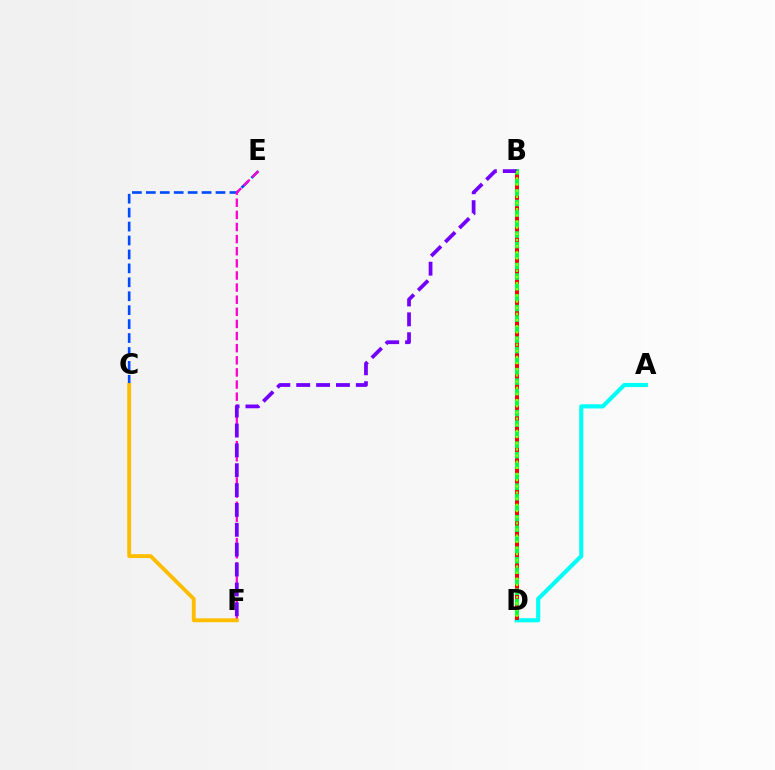{('B', 'D'): [{'color': '#00ff39', 'line_style': 'solid', 'thickness': 2.81}, {'color': '#ff0000', 'line_style': 'dotted', 'thickness': 2.85}, {'color': '#84ff00', 'line_style': 'dotted', 'thickness': 1.67}], ('C', 'E'): [{'color': '#004bff', 'line_style': 'dashed', 'thickness': 1.89}], ('E', 'F'): [{'color': '#ff00cf', 'line_style': 'dashed', 'thickness': 1.65}], ('A', 'D'): [{'color': '#00fff6', 'line_style': 'solid', 'thickness': 2.97}], ('C', 'F'): [{'color': '#ffbd00', 'line_style': 'solid', 'thickness': 2.79}], ('B', 'F'): [{'color': '#7200ff', 'line_style': 'dashed', 'thickness': 2.7}]}